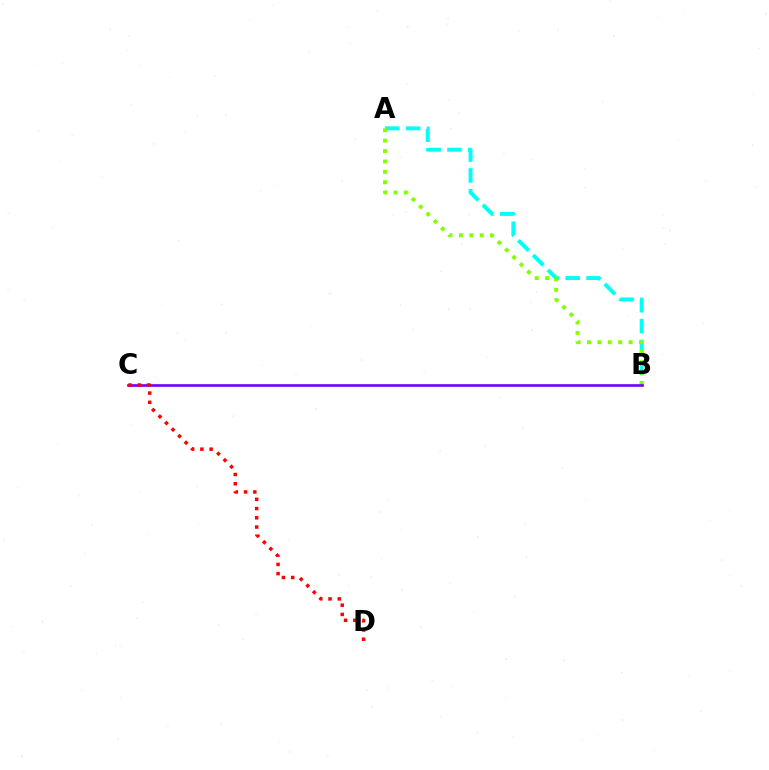{('A', 'B'): [{'color': '#00fff6', 'line_style': 'dashed', 'thickness': 2.84}, {'color': '#84ff00', 'line_style': 'dotted', 'thickness': 2.82}], ('B', 'C'): [{'color': '#7200ff', 'line_style': 'solid', 'thickness': 1.91}], ('C', 'D'): [{'color': '#ff0000', 'line_style': 'dotted', 'thickness': 2.51}]}